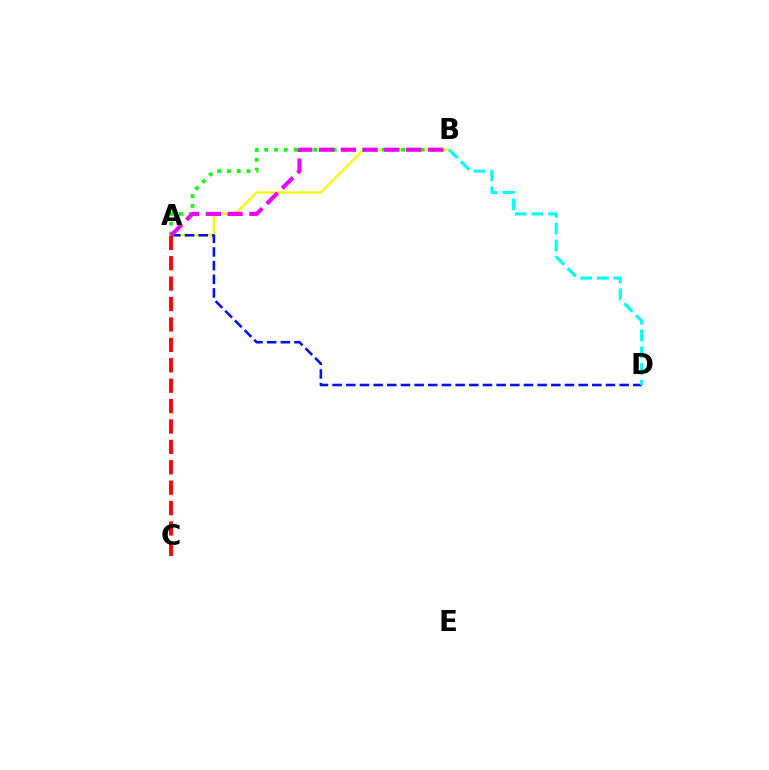{('A', 'B'): [{'color': '#fcf500', 'line_style': 'solid', 'thickness': 1.6}, {'color': '#08ff00', 'line_style': 'dotted', 'thickness': 2.66}, {'color': '#ee00ff', 'line_style': 'dashed', 'thickness': 2.96}], ('A', 'D'): [{'color': '#0010ff', 'line_style': 'dashed', 'thickness': 1.86}], ('B', 'D'): [{'color': '#00fff6', 'line_style': 'dashed', 'thickness': 2.27}], ('A', 'C'): [{'color': '#ff0000', 'line_style': 'dashed', 'thickness': 2.77}]}